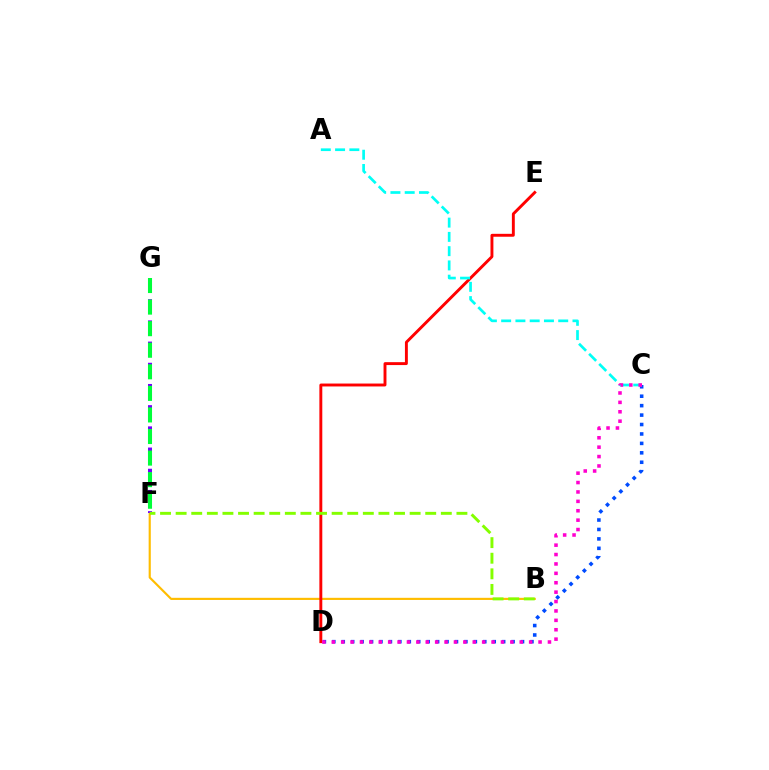{('B', 'F'): [{'color': '#ffbd00', 'line_style': 'solid', 'thickness': 1.55}, {'color': '#84ff00', 'line_style': 'dashed', 'thickness': 2.12}], ('C', 'D'): [{'color': '#004bff', 'line_style': 'dotted', 'thickness': 2.56}, {'color': '#ff00cf', 'line_style': 'dotted', 'thickness': 2.55}], ('D', 'E'): [{'color': '#ff0000', 'line_style': 'solid', 'thickness': 2.1}], ('F', 'G'): [{'color': '#7200ff', 'line_style': 'dotted', 'thickness': 2.88}, {'color': '#00ff39', 'line_style': 'dashed', 'thickness': 2.93}], ('A', 'C'): [{'color': '#00fff6', 'line_style': 'dashed', 'thickness': 1.94}]}